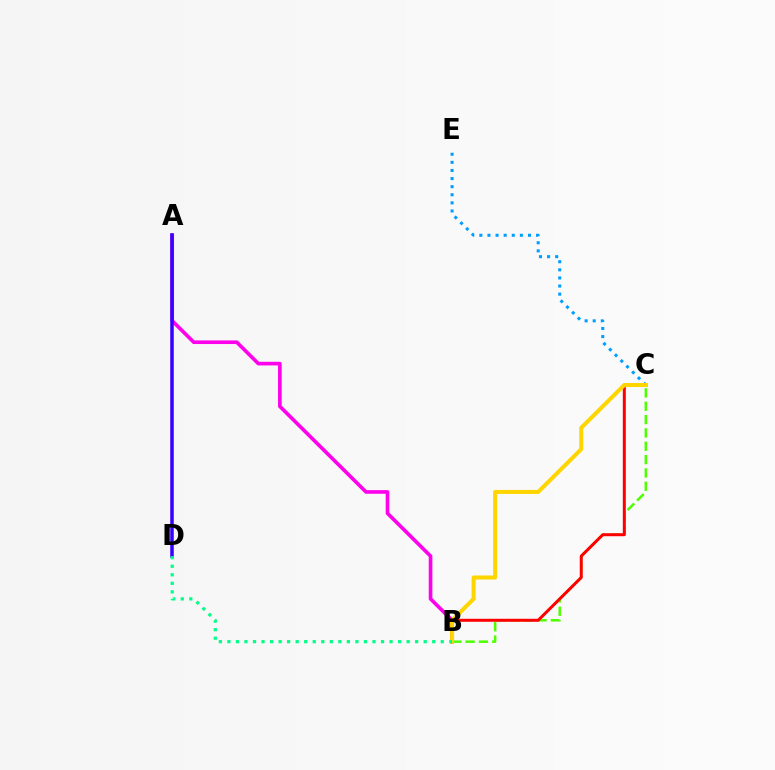{('C', 'E'): [{'color': '#009eff', 'line_style': 'dotted', 'thickness': 2.2}], ('A', 'B'): [{'color': '#ff00ed', 'line_style': 'solid', 'thickness': 2.62}], ('B', 'C'): [{'color': '#4fff00', 'line_style': 'dashed', 'thickness': 1.81}, {'color': '#ff0000', 'line_style': 'solid', 'thickness': 2.16}, {'color': '#ffd500', 'line_style': 'solid', 'thickness': 2.9}], ('A', 'D'): [{'color': '#3700ff', 'line_style': 'solid', 'thickness': 2.52}], ('B', 'D'): [{'color': '#00ff86', 'line_style': 'dotted', 'thickness': 2.32}]}